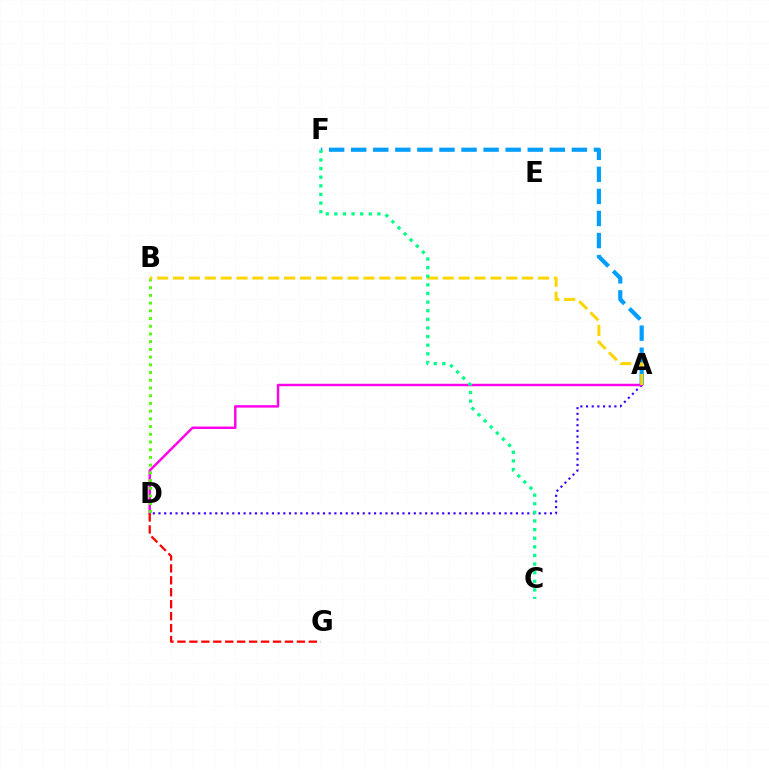{('A', 'D'): [{'color': '#3700ff', 'line_style': 'dotted', 'thickness': 1.54}, {'color': '#ff00ed', 'line_style': 'solid', 'thickness': 1.77}], ('A', 'F'): [{'color': '#009eff', 'line_style': 'dashed', 'thickness': 3.0}], ('B', 'D'): [{'color': '#4fff00', 'line_style': 'dotted', 'thickness': 2.1}], ('A', 'B'): [{'color': '#ffd500', 'line_style': 'dashed', 'thickness': 2.16}], ('D', 'G'): [{'color': '#ff0000', 'line_style': 'dashed', 'thickness': 1.62}], ('C', 'F'): [{'color': '#00ff86', 'line_style': 'dotted', 'thickness': 2.34}]}